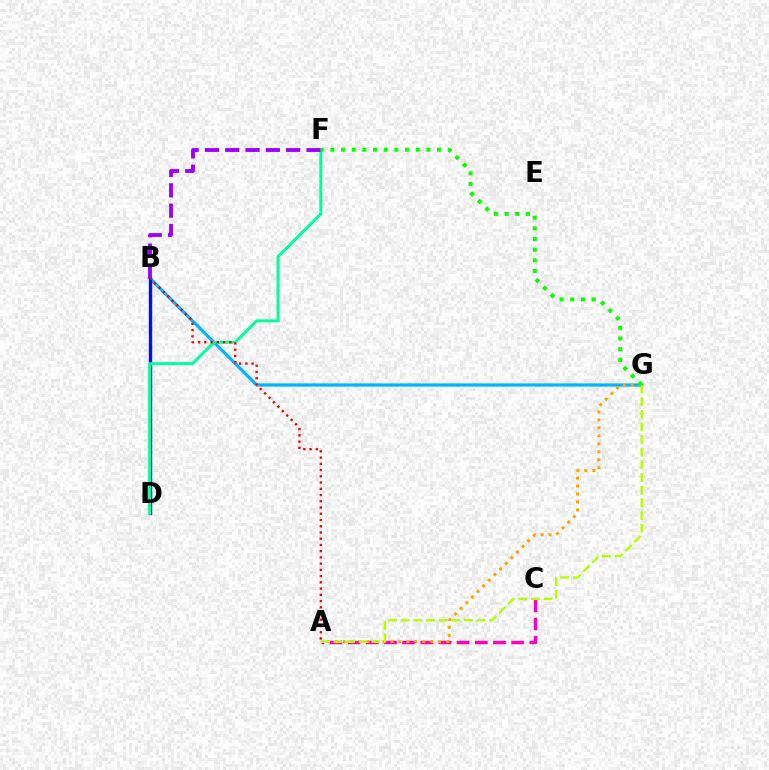{('B', 'G'): [{'color': '#00b5ff', 'line_style': 'solid', 'thickness': 2.32}], ('B', 'D'): [{'color': '#0010ff', 'line_style': 'solid', 'thickness': 2.46}], ('A', 'C'): [{'color': '#ff00bd', 'line_style': 'dashed', 'thickness': 2.47}], ('A', 'G'): [{'color': '#ffa500', 'line_style': 'dotted', 'thickness': 2.16}, {'color': '#b3ff00', 'line_style': 'dashed', 'thickness': 1.72}], ('D', 'F'): [{'color': '#00ff9d', 'line_style': 'solid', 'thickness': 2.14}], ('A', 'B'): [{'color': '#ff0000', 'line_style': 'dotted', 'thickness': 1.69}], ('B', 'F'): [{'color': '#9b00ff', 'line_style': 'dashed', 'thickness': 2.76}], ('F', 'G'): [{'color': '#08ff00', 'line_style': 'dotted', 'thickness': 2.9}]}